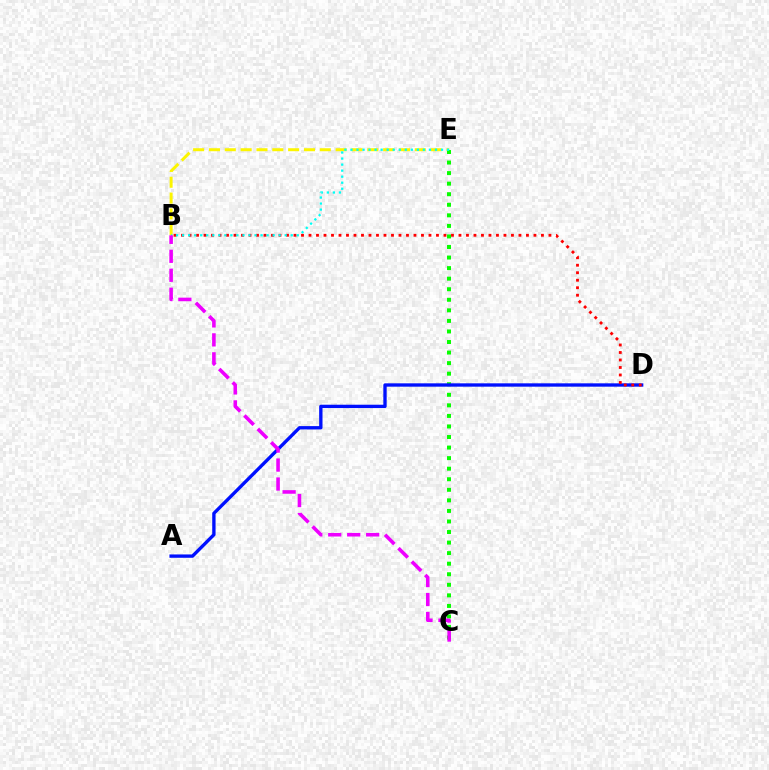{('B', 'E'): [{'color': '#fcf500', 'line_style': 'dashed', 'thickness': 2.15}, {'color': '#00fff6', 'line_style': 'dotted', 'thickness': 1.64}], ('C', 'E'): [{'color': '#08ff00', 'line_style': 'dotted', 'thickness': 2.87}], ('A', 'D'): [{'color': '#0010ff', 'line_style': 'solid', 'thickness': 2.41}], ('B', 'D'): [{'color': '#ff0000', 'line_style': 'dotted', 'thickness': 2.04}], ('B', 'C'): [{'color': '#ee00ff', 'line_style': 'dashed', 'thickness': 2.58}]}